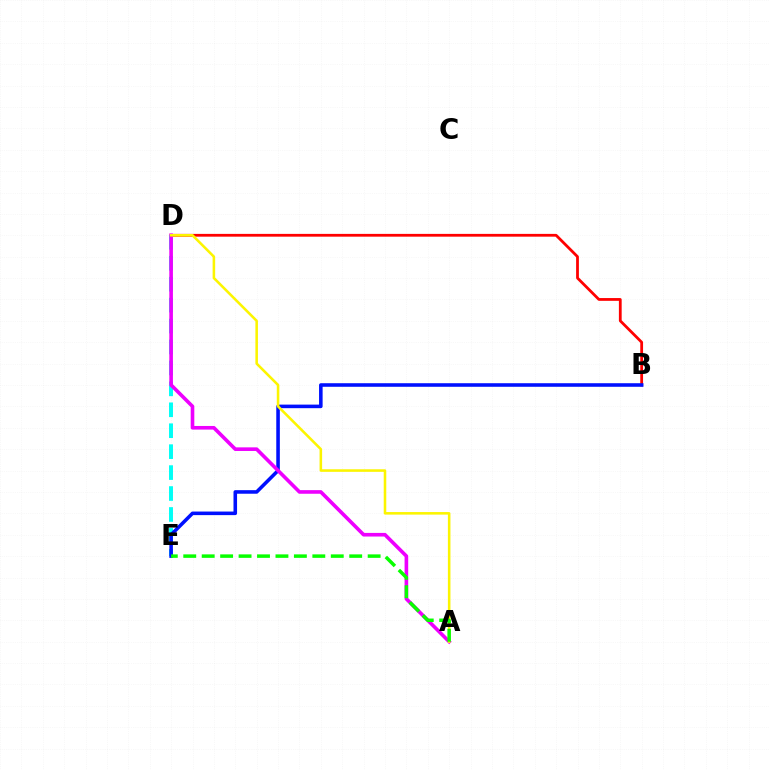{('B', 'D'): [{'color': '#ff0000', 'line_style': 'solid', 'thickness': 2.0}], ('D', 'E'): [{'color': '#00fff6', 'line_style': 'dashed', 'thickness': 2.84}], ('B', 'E'): [{'color': '#0010ff', 'line_style': 'solid', 'thickness': 2.57}], ('A', 'D'): [{'color': '#ee00ff', 'line_style': 'solid', 'thickness': 2.61}, {'color': '#fcf500', 'line_style': 'solid', 'thickness': 1.84}], ('A', 'E'): [{'color': '#08ff00', 'line_style': 'dashed', 'thickness': 2.51}]}